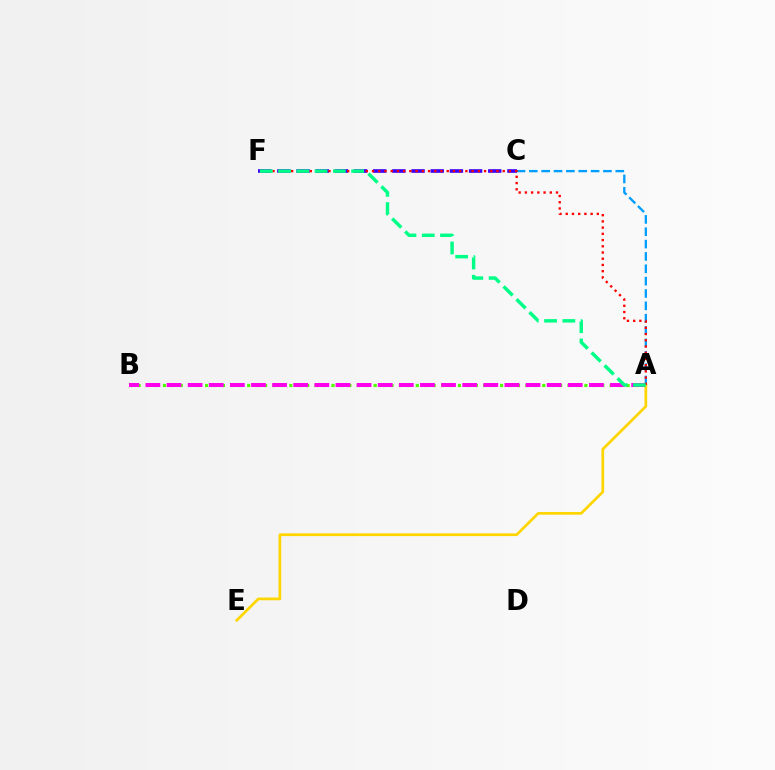{('A', 'B'): [{'color': '#4fff00', 'line_style': 'dotted', 'thickness': 2.29}, {'color': '#ff00ed', 'line_style': 'dashed', 'thickness': 2.87}], ('C', 'F'): [{'color': '#3700ff', 'line_style': 'dashed', 'thickness': 2.6}], ('A', 'C'): [{'color': '#009eff', 'line_style': 'dashed', 'thickness': 1.68}], ('A', 'E'): [{'color': '#ffd500', 'line_style': 'solid', 'thickness': 1.95}], ('A', 'F'): [{'color': '#ff0000', 'line_style': 'dotted', 'thickness': 1.69}, {'color': '#00ff86', 'line_style': 'dashed', 'thickness': 2.48}]}